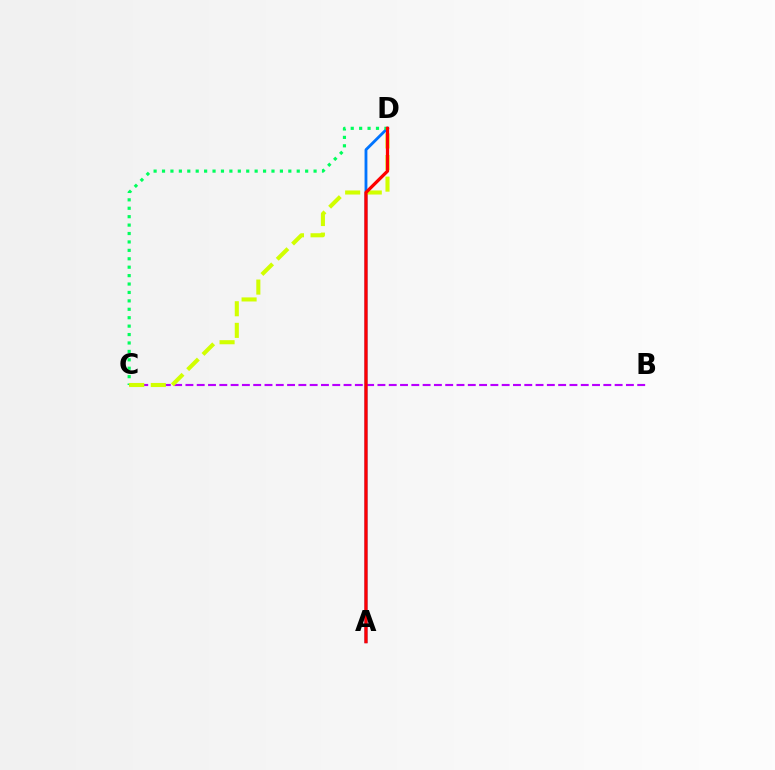{('A', 'D'): [{'color': '#0074ff', 'line_style': 'solid', 'thickness': 2.04}, {'color': '#ff0000', 'line_style': 'solid', 'thickness': 2.34}], ('B', 'C'): [{'color': '#b900ff', 'line_style': 'dashed', 'thickness': 1.53}], ('C', 'D'): [{'color': '#00ff5c', 'line_style': 'dotted', 'thickness': 2.29}, {'color': '#d1ff00', 'line_style': 'dashed', 'thickness': 2.93}]}